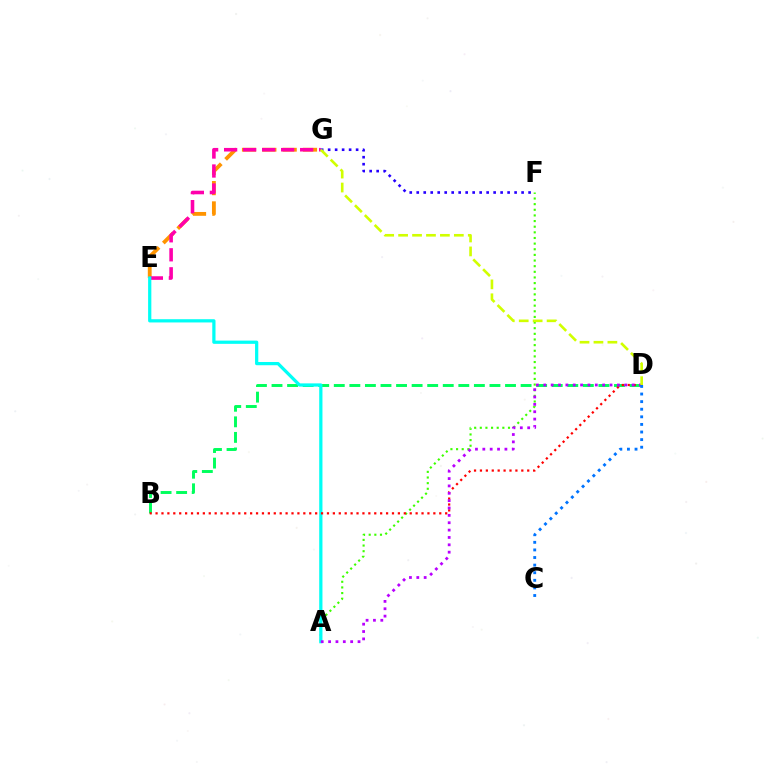{('E', 'G'): [{'color': '#ff9400', 'line_style': 'dashed', 'thickness': 2.76}, {'color': '#ff00ac', 'line_style': 'dashed', 'thickness': 2.58}], ('B', 'D'): [{'color': '#00ff5c', 'line_style': 'dashed', 'thickness': 2.11}, {'color': '#ff0000', 'line_style': 'dotted', 'thickness': 1.61}], ('A', 'F'): [{'color': '#3dff00', 'line_style': 'dotted', 'thickness': 1.53}], ('A', 'E'): [{'color': '#00fff6', 'line_style': 'solid', 'thickness': 2.33}], ('F', 'G'): [{'color': '#2500ff', 'line_style': 'dotted', 'thickness': 1.9}], ('A', 'D'): [{'color': '#b900ff', 'line_style': 'dotted', 'thickness': 2.0}], ('C', 'D'): [{'color': '#0074ff', 'line_style': 'dotted', 'thickness': 2.06}], ('D', 'G'): [{'color': '#d1ff00', 'line_style': 'dashed', 'thickness': 1.89}]}